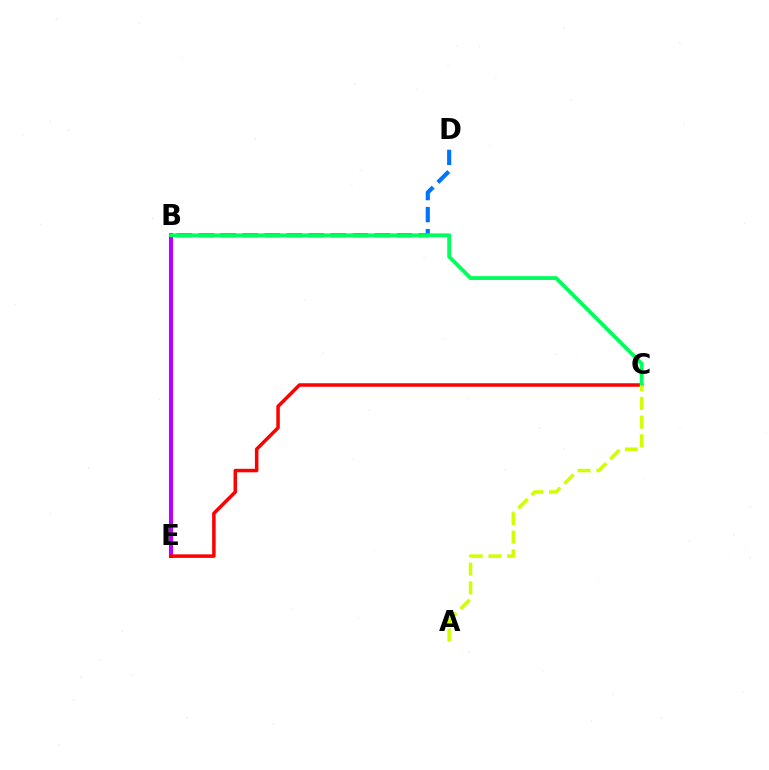{('B', 'E'): [{'color': '#b900ff', 'line_style': 'solid', 'thickness': 2.92}], ('B', 'D'): [{'color': '#0074ff', 'line_style': 'dashed', 'thickness': 2.99}], ('C', 'E'): [{'color': '#ff0000', 'line_style': 'solid', 'thickness': 2.53}], ('B', 'C'): [{'color': '#00ff5c', 'line_style': 'solid', 'thickness': 2.76}], ('A', 'C'): [{'color': '#d1ff00', 'line_style': 'dashed', 'thickness': 2.54}]}